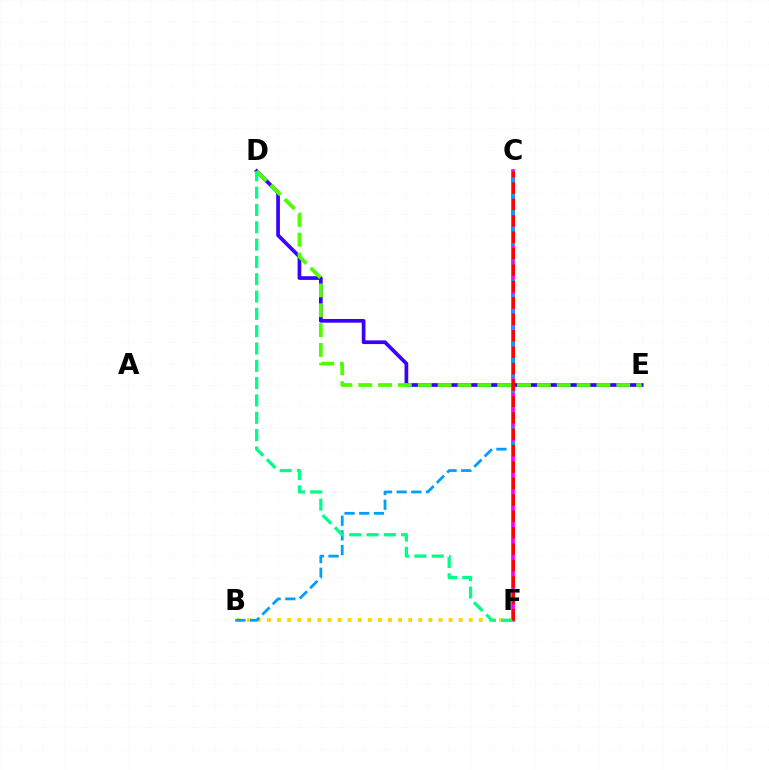{('D', 'E'): [{'color': '#3700ff', 'line_style': 'solid', 'thickness': 2.66}, {'color': '#4fff00', 'line_style': 'dashed', 'thickness': 2.7}], ('B', 'F'): [{'color': '#ffd500', 'line_style': 'dotted', 'thickness': 2.74}], ('C', 'F'): [{'color': '#ff00ed', 'line_style': 'solid', 'thickness': 2.64}, {'color': '#ff0000', 'line_style': 'dashed', 'thickness': 2.23}], ('B', 'C'): [{'color': '#009eff', 'line_style': 'dashed', 'thickness': 2.0}], ('D', 'F'): [{'color': '#00ff86', 'line_style': 'dashed', 'thickness': 2.35}]}